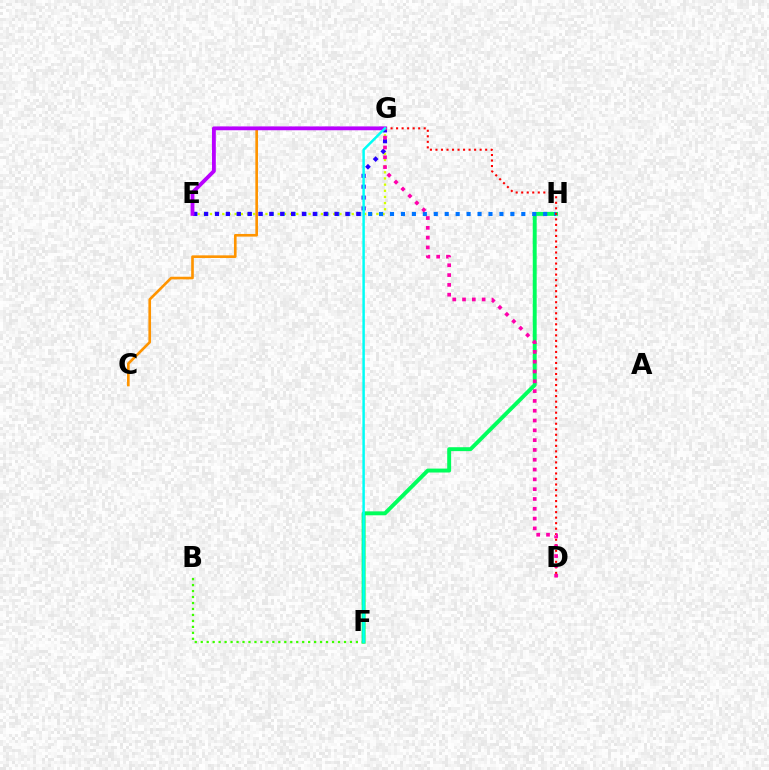{('E', 'G'): [{'color': '#d1ff00', 'line_style': 'dotted', 'thickness': 1.67}, {'color': '#2500ff', 'line_style': 'dotted', 'thickness': 2.95}, {'color': '#b900ff', 'line_style': 'solid', 'thickness': 2.75}], ('B', 'F'): [{'color': '#3dff00', 'line_style': 'dotted', 'thickness': 1.62}], ('F', 'H'): [{'color': '#00ff5c', 'line_style': 'solid', 'thickness': 2.82}], ('E', 'H'): [{'color': '#0074ff', 'line_style': 'dotted', 'thickness': 2.97}], ('D', 'G'): [{'color': '#ff0000', 'line_style': 'dotted', 'thickness': 1.5}, {'color': '#ff00ac', 'line_style': 'dotted', 'thickness': 2.66}], ('C', 'G'): [{'color': '#ff9400', 'line_style': 'solid', 'thickness': 1.9}], ('F', 'G'): [{'color': '#00fff6', 'line_style': 'solid', 'thickness': 1.79}]}